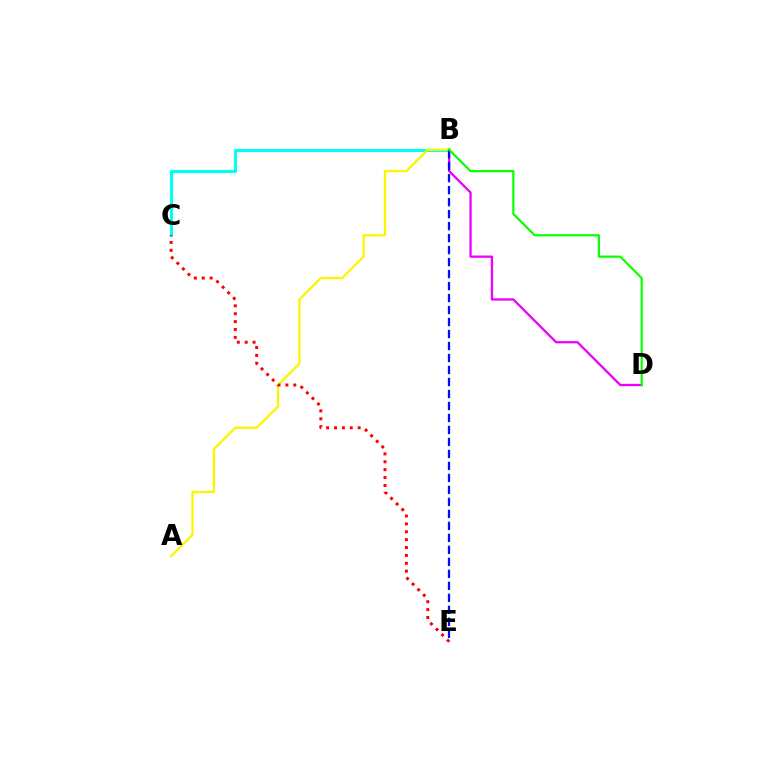{('B', 'D'): [{'color': '#ee00ff', 'line_style': 'solid', 'thickness': 1.66}, {'color': '#08ff00', 'line_style': 'solid', 'thickness': 1.58}], ('B', 'C'): [{'color': '#00fff6', 'line_style': 'solid', 'thickness': 2.24}], ('A', 'B'): [{'color': '#fcf500', 'line_style': 'solid', 'thickness': 1.65}], ('B', 'E'): [{'color': '#0010ff', 'line_style': 'dashed', 'thickness': 1.63}], ('C', 'E'): [{'color': '#ff0000', 'line_style': 'dotted', 'thickness': 2.14}]}